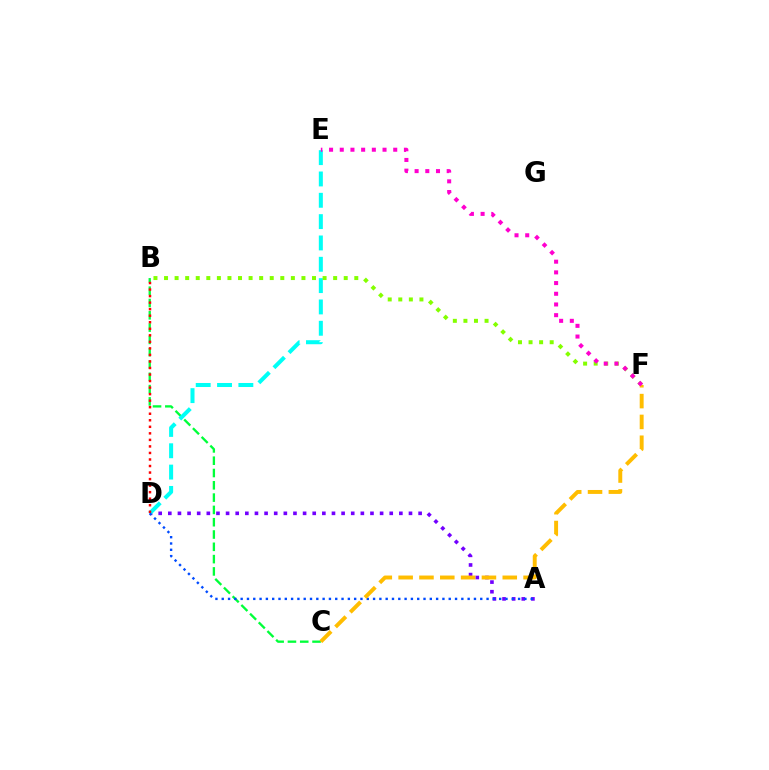{('A', 'D'): [{'color': '#7200ff', 'line_style': 'dotted', 'thickness': 2.62}, {'color': '#004bff', 'line_style': 'dotted', 'thickness': 1.71}], ('B', 'C'): [{'color': '#00ff39', 'line_style': 'dashed', 'thickness': 1.67}], ('D', 'E'): [{'color': '#00fff6', 'line_style': 'dashed', 'thickness': 2.9}], ('B', 'F'): [{'color': '#84ff00', 'line_style': 'dotted', 'thickness': 2.87}], ('B', 'D'): [{'color': '#ff0000', 'line_style': 'dotted', 'thickness': 1.78}], ('C', 'F'): [{'color': '#ffbd00', 'line_style': 'dashed', 'thickness': 2.83}], ('E', 'F'): [{'color': '#ff00cf', 'line_style': 'dotted', 'thickness': 2.91}]}